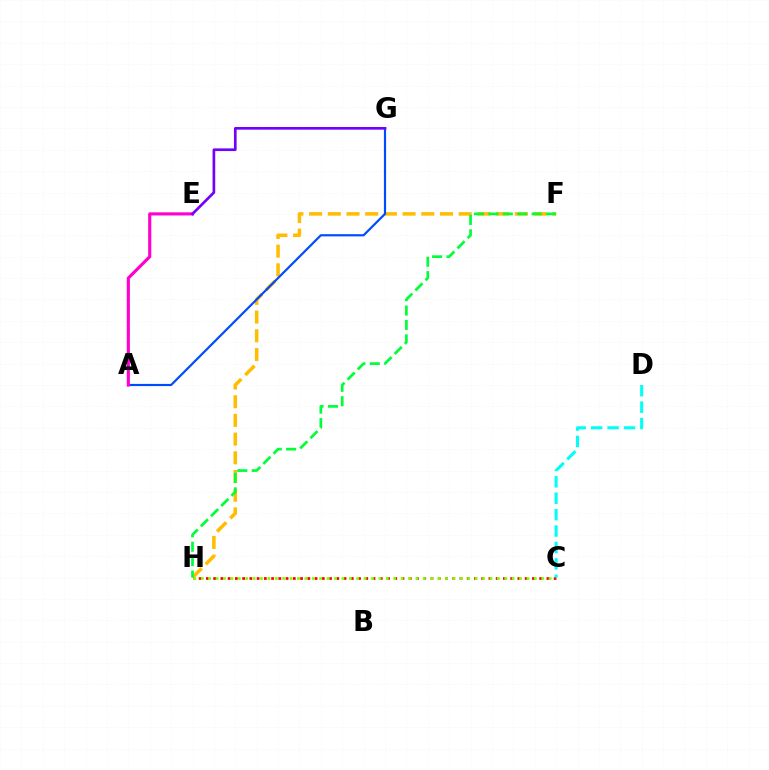{('F', 'H'): [{'color': '#ffbd00', 'line_style': 'dashed', 'thickness': 2.54}, {'color': '#00ff39', 'line_style': 'dashed', 'thickness': 1.96}], ('C', 'H'): [{'color': '#ff0000', 'line_style': 'dotted', 'thickness': 1.97}, {'color': '#84ff00', 'line_style': 'dotted', 'thickness': 2.01}], ('C', 'D'): [{'color': '#00fff6', 'line_style': 'dashed', 'thickness': 2.23}], ('A', 'G'): [{'color': '#004bff', 'line_style': 'solid', 'thickness': 1.57}], ('A', 'E'): [{'color': '#ff00cf', 'line_style': 'solid', 'thickness': 2.25}], ('E', 'G'): [{'color': '#7200ff', 'line_style': 'solid', 'thickness': 1.93}]}